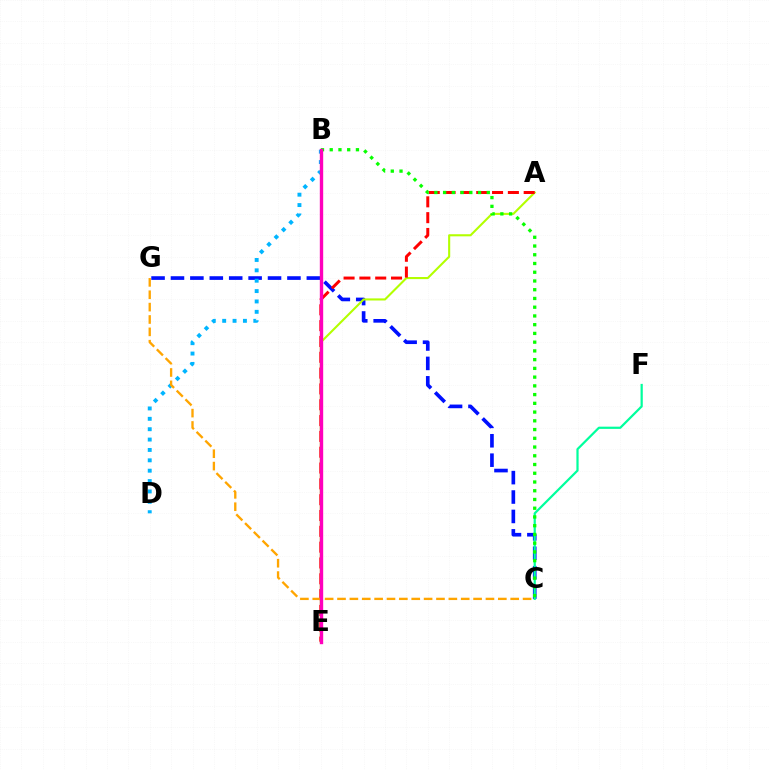{('C', 'G'): [{'color': '#0010ff', 'line_style': 'dashed', 'thickness': 2.64}, {'color': '#ffa500', 'line_style': 'dashed', 'thickness': 1.68}], ('A', 'E'): [{'color': '#b3ff00', 'line_style': 'solid', 'thickness': 1.51}, {'color': '#ff0000', 'line_style': 'dashed', 'thickness': 2.15}], ('B', 'E'): [{'color': '#9b00ff', 'line_style': 'solid', 'thickness': 2.0}, {'color': '#ff00bd', 'line_style': 'solid', 'thickness': 2.42}], ('C', 'F'): [{'color': '#00ff9d', 'line_style': 'solid', 'thickness': 1.6}], ('B', 'D'): [{'color': '#00b5ff', 'line_style': 'dotted', 'thickness': 2.82}], ('B', 'C'): [{'color': '#08ff00', 'line_style': 'dotted', 'thickness': 2.37}]}